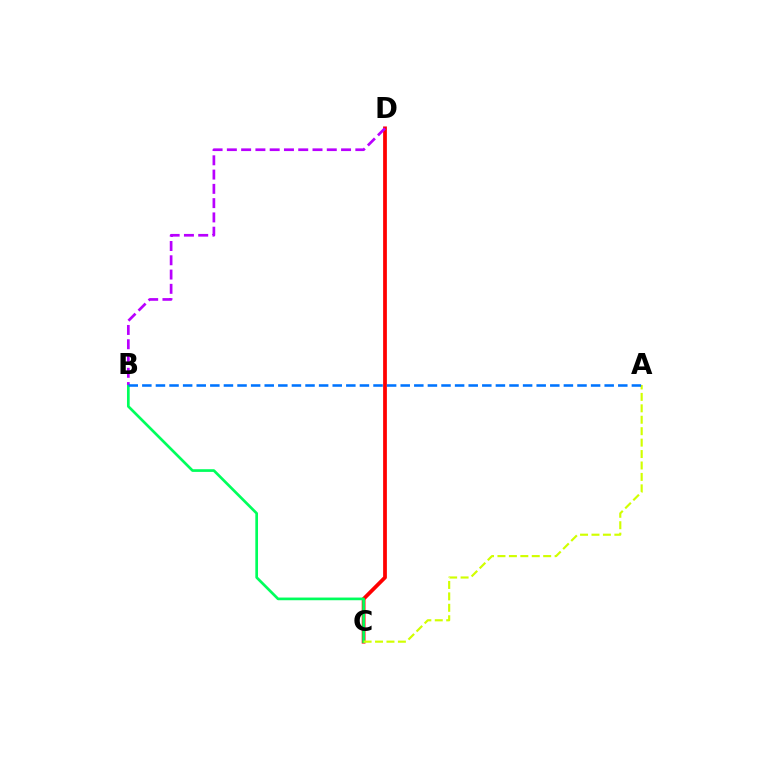{('C', 'D'): [{'color': '#ff0000', 'line_style': 'solid', 'thickness': 2.71}], ('B', 'C'): [{'color': '#00ff5c', 'line_style': 'solid', 'thickness': 1.94}], ('B', 'D'): [{'color': '#b900ff', 'line_style': 'dashed', 'thickness': 1.94}], ('A', 'C'): [{'color': '#d1ff00', 'line_style': 'dashed', 'thickness': 1.55}], ('A', 'B'): [{'color': '#0074ff', 'line_style': 'dashed', 'thickness': 1.85}]}